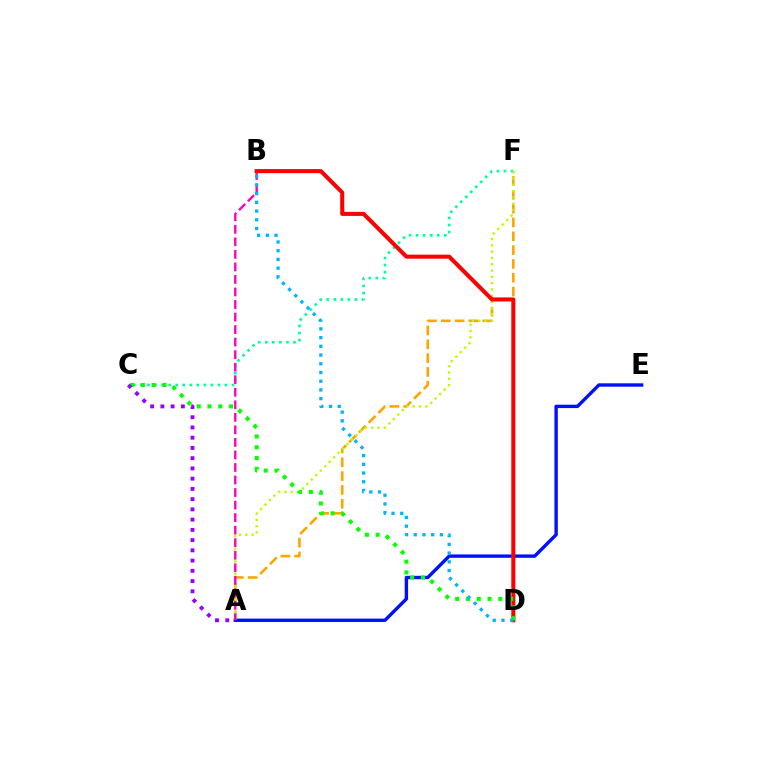{('A', 'F'): [{'color': '#ffa500', 'line_style': 'dashed', 'thickness': 1.88}, {'color': '#b3ff00', 'line_style': 'dotted', 'thickness': 1.71}], ('C', 'F'): [{'color': '#00ff9d', 'line_style': 'dotted', 'thickness': 1.92}], ('A', 'E'): [{'color': '#0010ff', 'line_style': 'solid', 'thickness': 2.43}], ('A', 'B'): [{'color': '#ff00bd', 'line_style': 'dashed', 'thickness': 1.7}], ('B', 'D'): [{'color': '#ff0000', 'line_style': 'solid', 'thickness': 2.92}, {'color': '#00b5ff', 'line_style': 'dotted', 'thickness': 2.37}], ('C', 'D'): [{'color': '#08ff00', 'line_style': 'dotted', 'thickness': 2.93}], ('A', 'C'): [{'color': '#9b00ff', 'line_style': 'dotted', 'thickness': 2.78}]}